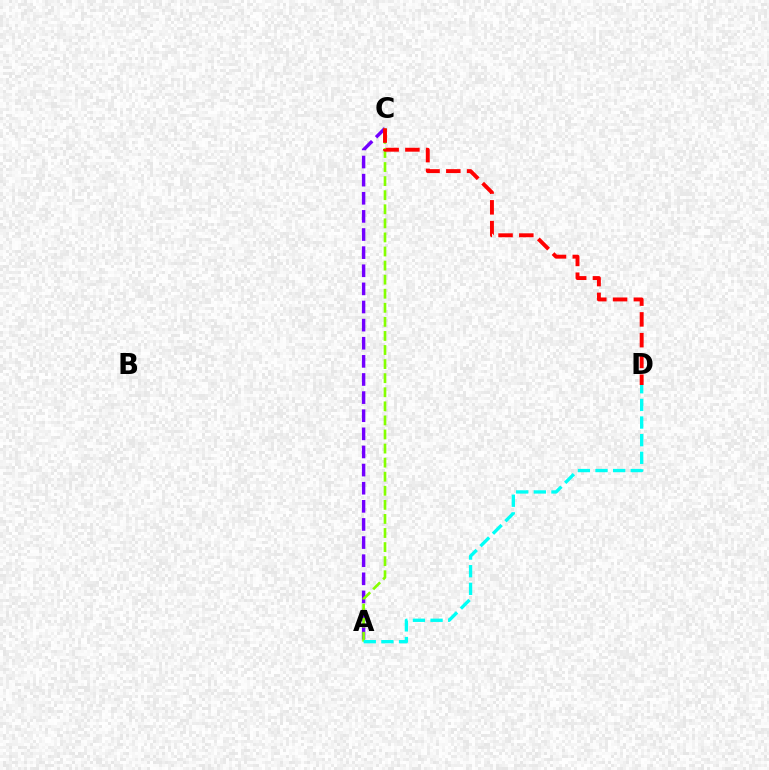{('A', 'C'): [{'color': '#7200ff', 'line_style': 'dashed', 'thickness': 2.46}, {'color': '#84ff00', 'line_style': 'dashed', 'thickness': 1.91}], ('C', 'D'): [{'color': '#ff0000', 'line_style': 'dashed', 'thickness': 2.82}], ('A', 'D'): [{'color': '#00fff6', 'line_style': 'dashed', 'thickness': 2.4}]}